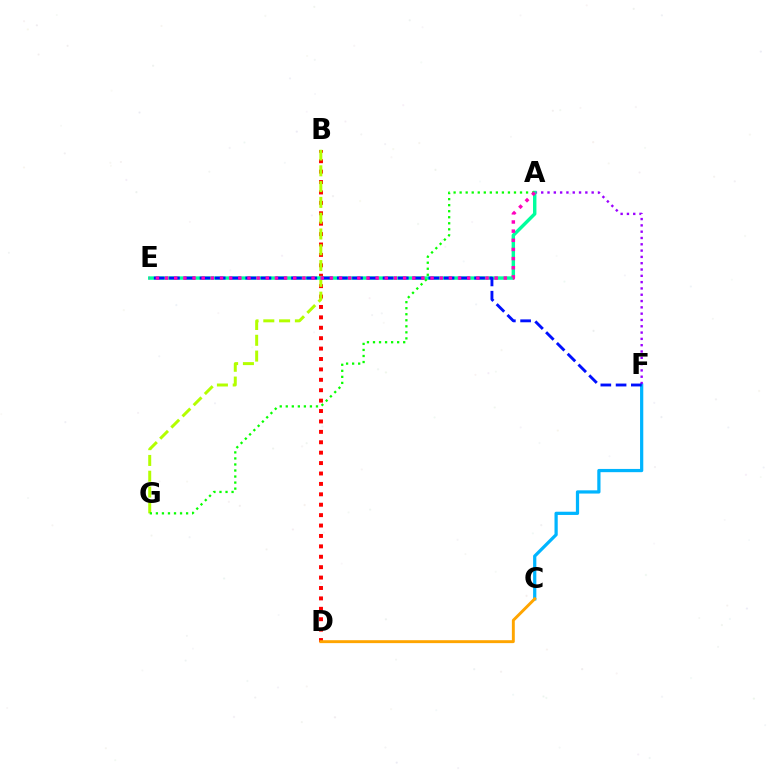{('C', 'F'): [{'color': '#00b5ff', 'line_style': 'solid', 'thickness': 2.33}], ('A', 'F'): [{'color': '#9b00ff', 'line_style': 'dotted', 'thickness': 1.71}], ('B', 'D'): [{'color': '#ff0000', 'line_style': 'dotted', 'thickness': 2.83}], ('C', 'D'): [{'color': '#ffa500', 'line_style': 'solid', 'thickness': 2.1}], ('B', 'G'): [{'color': '#b3ff00', 'line_style': 'dashed', 'thickness': 2.15}], ('A', 'E'): [{'color': '#00ff9d', 'line_style': 'solid', 'thickness': 2.46}, {'color': '#ff00bd', 'line_style': 'dotted', 'thickness': 2.49}], ('E', 'F'): [{'color': '#0010ff', 'line_style': 'dashed', 'thickness': 2.07}], ('A', 'G'): [{'color': '#08ff00', 'line_style': 'dotted', 'thickness': 1.64}]}